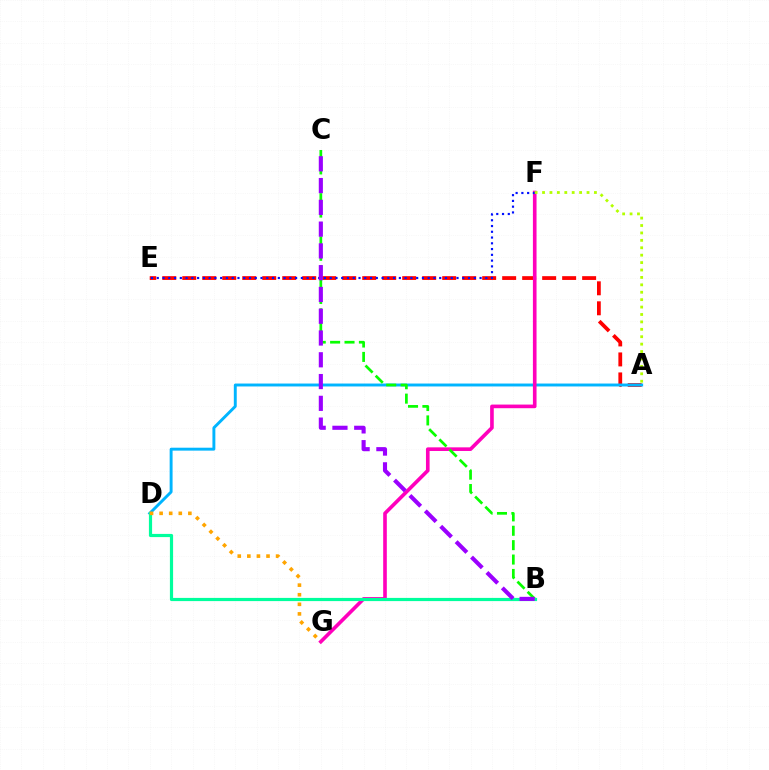{('A', 'E'): [{'color': '#ff0000', 'line_style': 'dashed', 'thickness': 2.72}], ('A', 'D'): [{'color': '#00b5ff', 'line_style': 'solid', 'thickness': 2.1}], ('F', 'G'): [{'color': '#ff00bd', 'line_style': 'solid', 'thickness': 2.62}], ('B', 'C'): [{'color': '#08ff00', 'line_style': 'dashed', 'thickness': 1.96}, {'color': '#9b00ff', 'line_style': 'dashed', 'thickness': 2.96}], ('E', 'F'): [{'color': '#0010ff', 'line_style': 'dotted', 'thickness': 1.57}], ('B', 'D'): [{'color': '#00ff9d', 'line_style': 'solid', 'thickness': 2.29}], ('D', 'G'): [{'color': '#ffa500', 'line_style': 'dotted', 'thickness': 2.6}], ('A', 'F'): [{'color': '#b3ff00', 'line_style': 'dotted', 'thickness': 2.01}]}